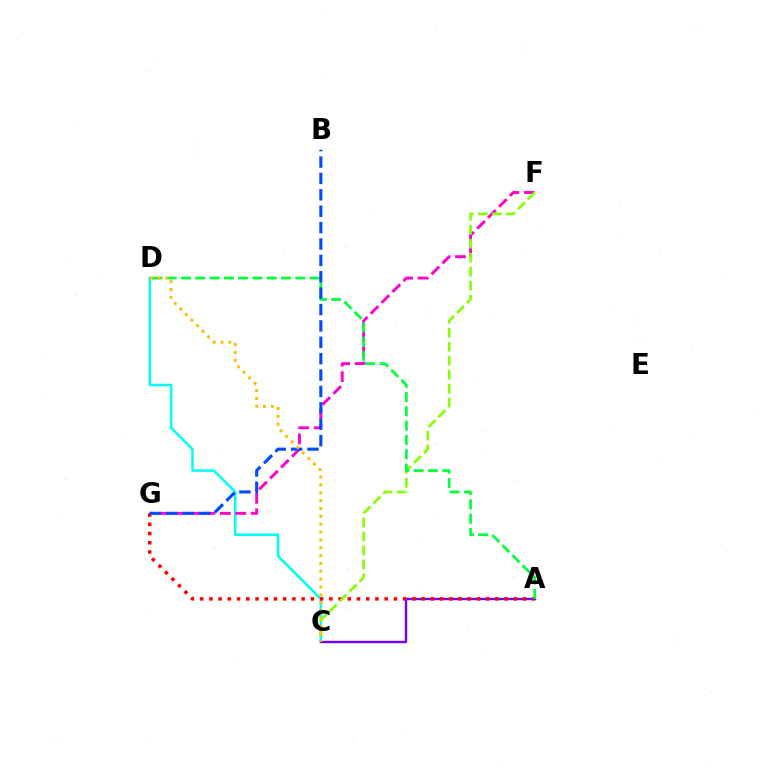{('C', 'D'): [{'color': '#00fff6', 'line_style': 'solid', 'thickness': 1.82}, {'color': '#ffbd00', 'line_style': 'dotted', 'thickness': 2.13}], ('F', 'G'): [{'color': '#ff00cf', 'line_style': 'dashed', 'thickness': 2.1}], ('A', 'C'): [{'color': '#7200ff', 'line_style': 'solid', 'thickness': 1.72}], ('A', 'G'): [{'color': '#ff0000', 'line_style': 'dotted', 'thickness': 2.51}], ('C', 'F'): [{'color': '#84ff00', 'line_style': 'dashed', 'thickness': 1.9}], ('A', 'D'): [{'color': '#00ff39', 'line_style': 'dashed', 'thickness': 1.94}], ('B', 'G'): [{'color': '#004bff', 'line_style': 'dashed', 'thickness': 2.23}]}